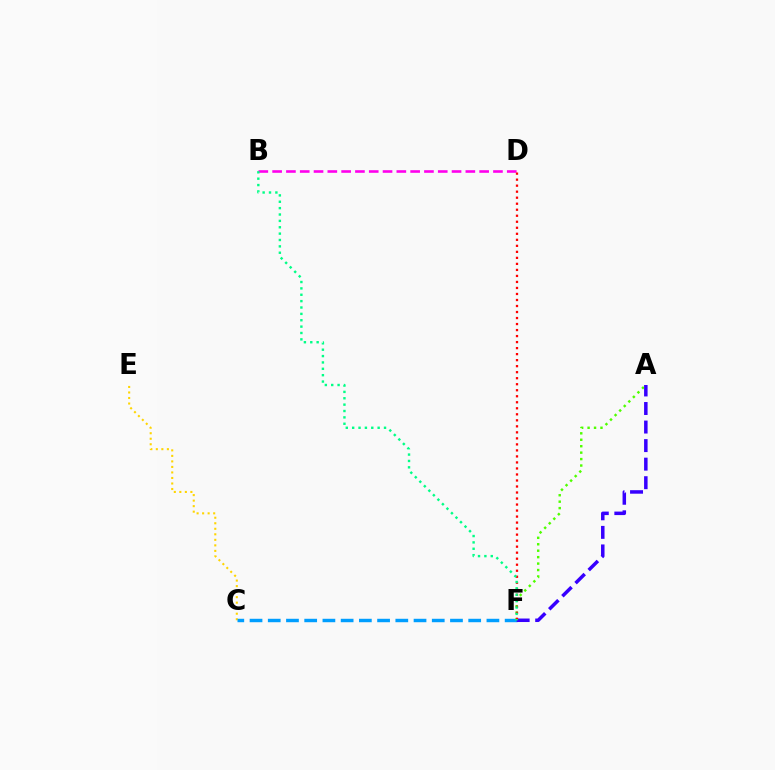{('C', 'E'): [{'color': '#ffd500', 'line_style': 'dotted', 'thickness': 1.5}], ('B', 'D'): [{'color': '#ff00ed', 'line_style': 'dashed', 'thickness': 1.87}], ('C', 'F'): [{'color': '#009eff', 'line_style': 'dashed', 'thickness': 2.48}], ('A', 'F'): [{'color': '#4fff00', 'line_style': 'dotted', 'thickness': 1.75}, {'color': '#3700ff', 'line_style': 'dashed', 'thickness': 2.52}], ('D', 'F'): [{'color': '#ff0000', 'line_style': 'dotted', 'thickness': 1.63}], ('B', 'F'): [{'color': '#00ff86', 'line_style': 'dotted', 'thickness': 1.73}]}